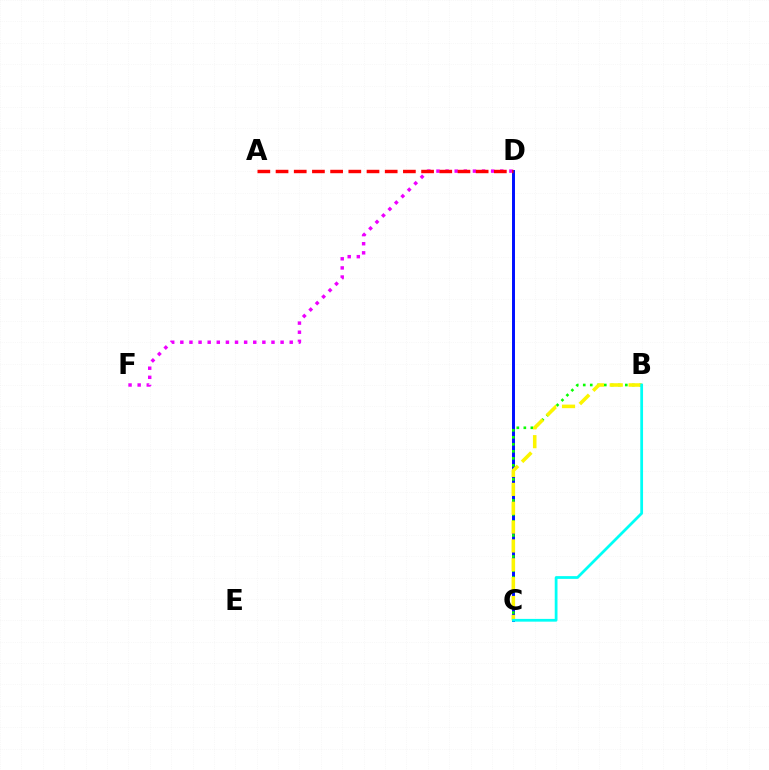{('C', 'D'): [{'color': '#0010ff', 'line_style': 'solid', 'thickness': 2.13}], ('D', 'F'): [{'color': '#ee00ff', 'line_style': 'dotted', 'thickness': 2.48}], ('B', 'C'): [{'color': '#08ff00', 'line_style': 'dotted', 'thickness': 1.91}, {'color': '#fcf500', 'line_style': 'dashed', 'thickness': 2.56}, {'color': '#00fff6', 'line_style': 'solid', 'thickness': 1.99}], ('A', 'D'): [{'color': '#ff0000', 'line_style': 'dashed', 'thickness': 2.47}]}